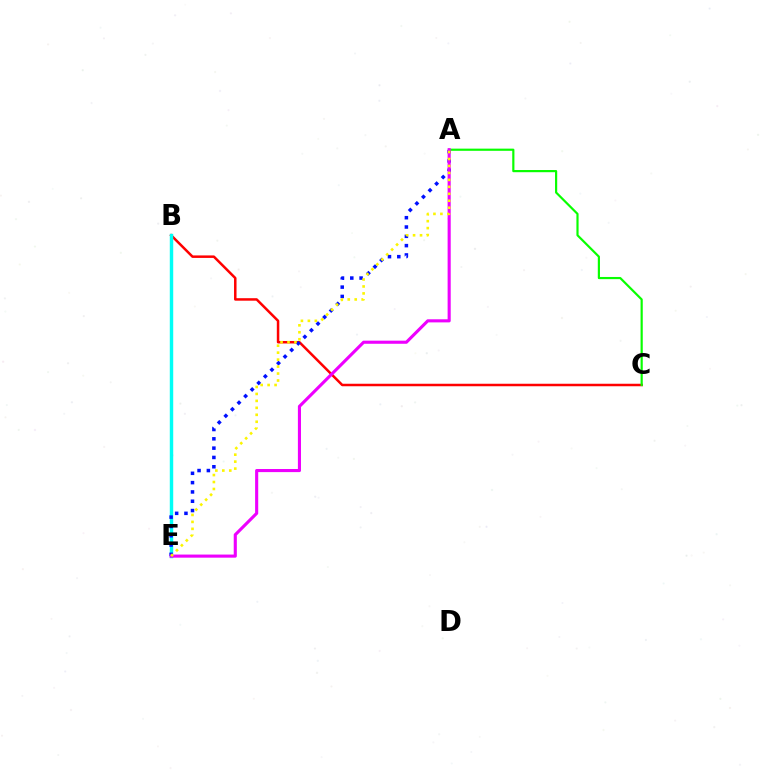{('B', 'C'): [{'color': '#ff0000', 'line_style': 'solid', 'thickness': 1.8}], ('B', 'E'): [{'color': '#00fff6', 'line_style': 'solid', 'thickness': 2.48}], ('A', 'E'): [{'color': '#0010ff', 'line_style': 'dotted', 'thickness': 2.53}, {'color': '#ee00ff', 'line_style': 'solid', 'thickness': 2.24}, {'color': '#fcf500', 'line_style': 'dotted', 'thickness': 1.89}], ('A', 'C'): [{'color': '#08ff00', 'line_style': 'solid', 'thickness': 1.57}]}